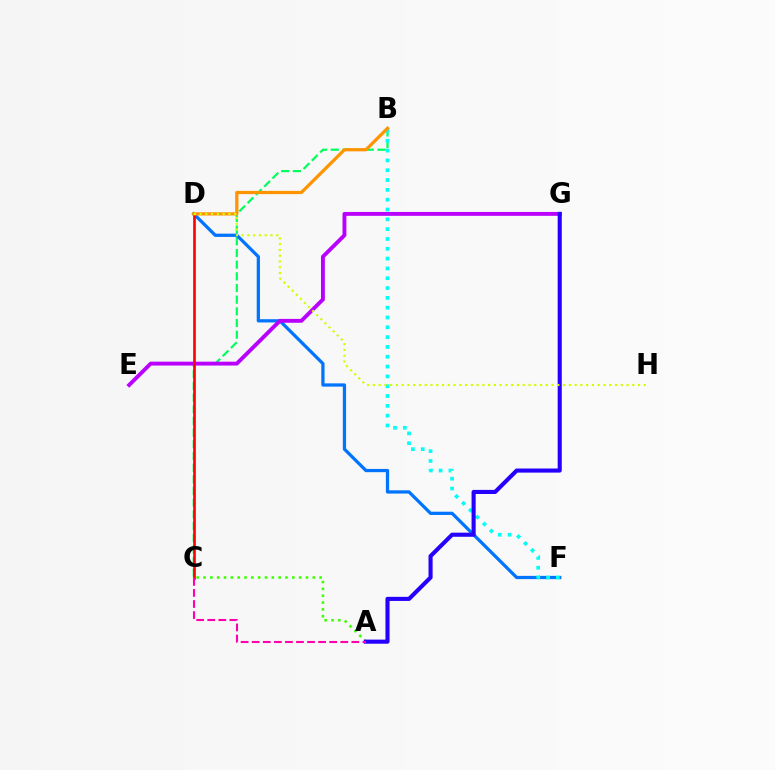{('B', 'C'): [{'color': '#00ff5c', 'line_style': 'dashed', 'thickness': 1.59}], ('D', 'F'): [{'color': '#0074ff', 'line_style': 'solid', 'thickness': 2.34}], ('E', 'G'): [{'color': '#b900ff', 'line_style': 'solid', 'thickness': 2.79}], ('A', 'C'): [{'color': '#3dff00', 'line_style': 'dotted', 'thickness': 1.86}, {'color': '#ff00ac', 'line_style': 'dashed', 'thickness': 1.5}], ('B', 'F'): [{'color': '#00fff6', 'line_style': 'dotted', 'thickness': 2.67}], ('C', 'D'): [{'color': '#ff0000', 'line_style': 'solid', 'thickness': 1.91}], ('B', 'D'): [{'color': '#ff9400', 'line_style': 'solid', 'thickness': 2.33}], ('A', 'G'): [{'color': '#2500ff', 'line_style': 'solid', 'thickness': 2.96}], ('D', 'H'): [{'color': '#d1ff00', 'line_style': 'dotted', 'thickness': 1.57}]}